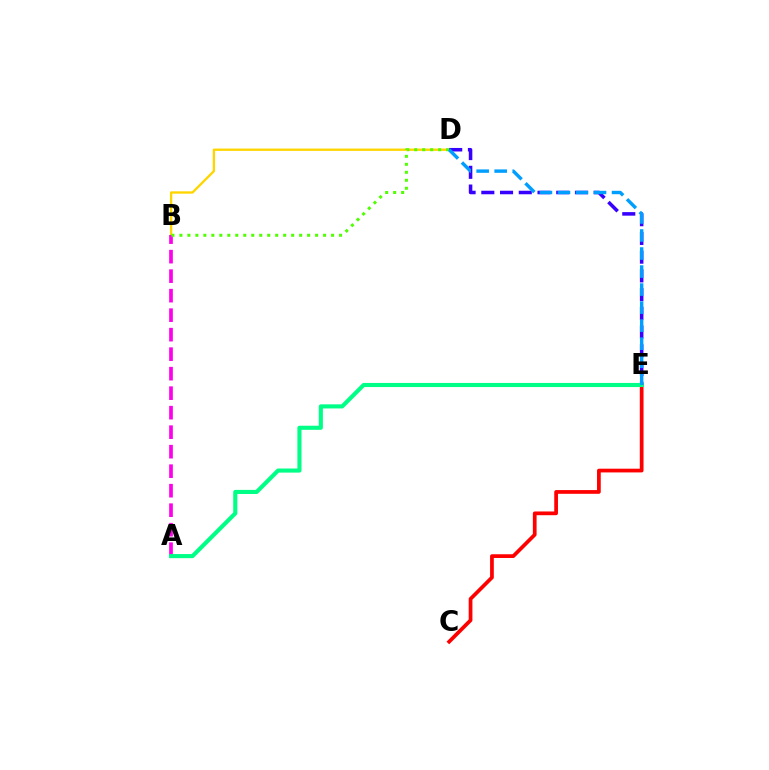{('B', 'D'): [{'color': '#ffd500', 'line_style': 'solid', 'thickness': 1.68}, {'color': '#4fff00', 'line_style': 'dotted', 'thickness': 2.17}], ('D', 'E'): [{'color': '#3700ff', 'line_style': 'dashed', 'thickness': 2.54}, {'color': '#009eff', 'line_style': 'dashed', 'thickness': 2.45}], ('C', 'E'): [{'color': '#ff0000', 'line_style': 'solid', 'thickness': 2.69}], ('A', 'B'): [{'color': '#ff00ed', 'line_style': 'dashed', 'thickness': 2.65}], ('A', 'E'): [{'color': '#00ff86', 'line_style': 'solid', 'thickness': 2.95}]}